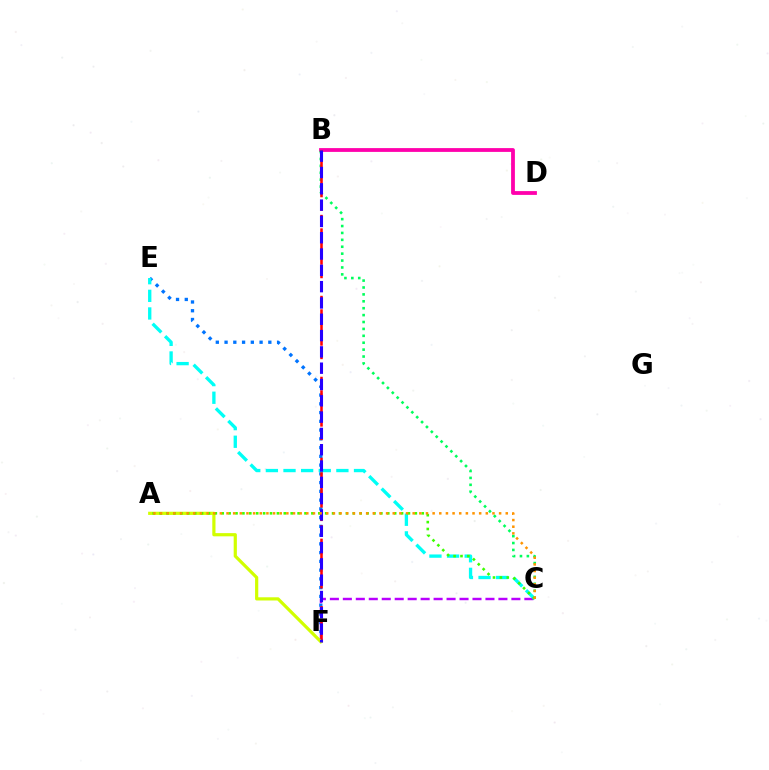{('B', 'D'): [{'color': '#ff00ac', 'line_style': 'solid', 'thickness': 2.74}], ('E', 'F'): [{'color': '#0074ff', 'line_style': 'dotted', 'thickness': 2.38}], ('C', 'F'): [{'color': '#b900ff', 'line_style': 'dashed', 'thickness': 1.76}], ('B', 'C'): [{'color': '#00ff5c', 'line_style': 'dotted', 'thickness': 1.88}], ('B', 'F'): [{'color': '#ff0000', 'line_style': 'dashed', 'thickness': 1.83}, {'color': '#2500ff', 'line_style': 'dashed', 'thickness': 2.22}], ('C', 'E'): [{'color': '#00fff6', 'line_style': 'dashed', 'thickness': 2.39}], ('A', 'F'): [{'color': '#d1ff00', 'line_style': 'solid', 'thickness': 2.3}], ('A', 'C'): [{'color': '#3dff00', 'line_style': 'dotted', 'thickness': 1.87}, {'color': '#ff9400', 'line_style': 'dotted', 'thickness': 1.81}]}